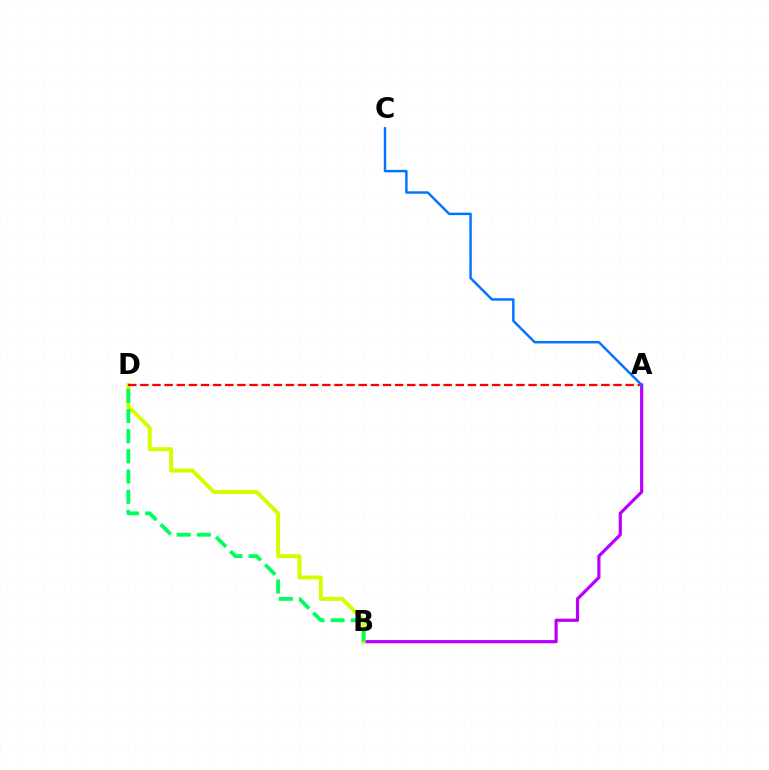{('A', 'B'): [{'color': '#b900ff', 'line_style': 'solid', 'thickness': 2.3}], ('B', 'D'): [{'color': '#d1ff00', 'line_style': 'solid', 'thickness': 2.85}, {'color': '#00ff5c', 'line_style': 'dashed', 'thickness': 2.74}], ('A', 'D'): [{'color': '#ff0000', 'line_style': 'dashed', 'thickness': 1.65}], ('A', 'C'): [{'color': '#0074ff', 'line_style': 'solid', 'thickness': 1.77}]}